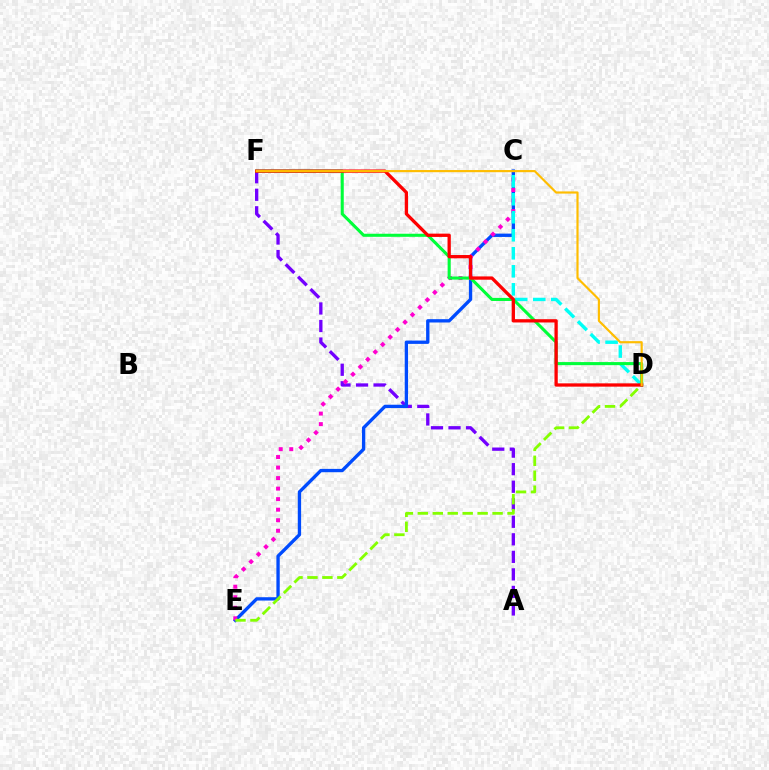{('A', 'F'): [{'color': '#7200ff', 'line_style': 'dashed', 'thickness': 2.38}], ('C', 'E'): [{'color': '#004bff', 'line_style': 'solid', 'thickness': 2.4}, {'color': '#ff00cf', 'line_style': 'dotted', 'thickness': 2.86}], ('D', 'E'): [{'color': '#84ff00', 'line_style': 'dashed', 'thickness': 2.03}], ('C', 'D'): [{'color': '#00fff6', 'line_style': 'dashed', 'thickness': 2.45}], ('D', 'F'): [{'color': '#00ff39', 'line_style': 'solid', 'thickness': 2.21}, {'color': '#ff0000', 'line_style': 'solid', 'thickness': 2.37}, {'color': '#ffbd00', 'line_style': 'solid', 'thickness': 1.56}]}